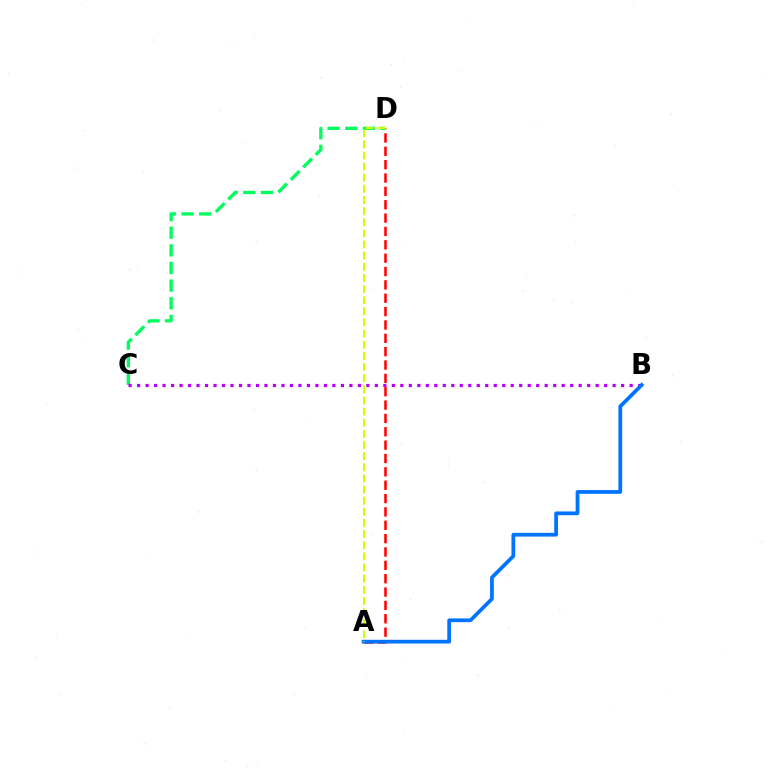{('A', 'D'): [{'color': '#ff0000', 'line_style': 'dashed', 'thickness': 1.81}, {'color': '#d1ff00', 'line_style': 'dashed', 'thickness': 1.51}], ('C', 'D'): [{'color': '#00ff5c', 'line_style': 'dashed', 'thickness': 2.4}], ('B', 'C'): [{'color': '#b900ff', 'line_style': 'dotted', 'thickness': 2.31}], ('A', 'B'): [{'color': '#0074ff', 'line_style': 'solid', 'thickness': 2.69}]}